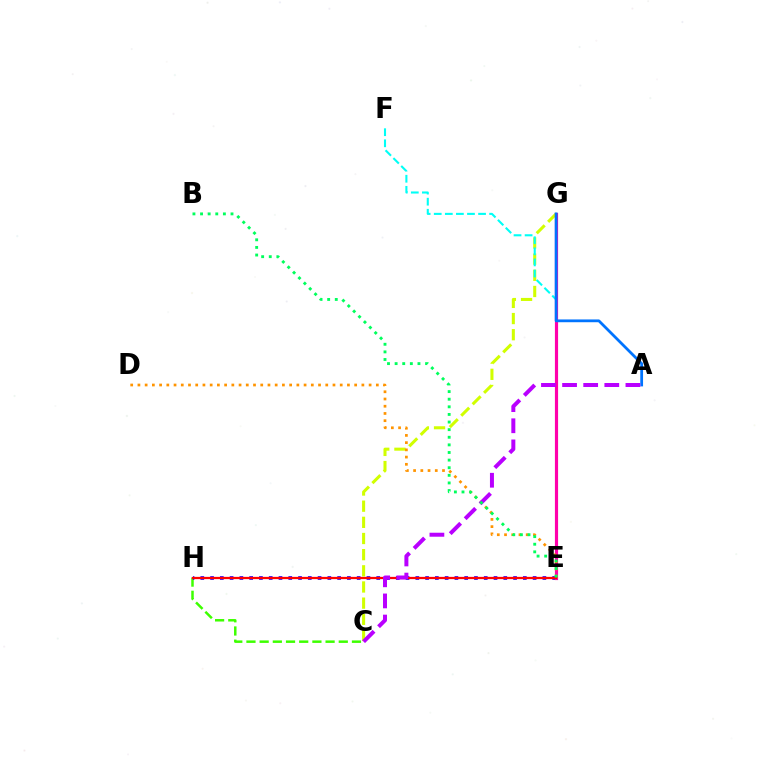{('C', 'H'): [{'color': '#3dff00', 'line_style': 'dashed', 'thickness': 1.79}], ('E', 'H'): [{'color': '#2500ff', 'line_style': 'dotted', 'thickness': 2.66}, {'color': '#ff0000', 'line_style': 'solid', 'thickness': 1.63}], ('C', 'G'): [{'color': '#d1ff00', 'line_style': 'dashed', 'thickness': 2.2}], ('E', 'F'): [{'color': '#00fff6', 'line_style': 'dashed', 'thickness': 1.51}], ('E', 'G'): [{'color': '#ff00ac', 'line_style': 'solid', 'thickness': 2.28}], ('D', 'E'): [{'color': '#ff9400', 'line_style': 'dotted', 'thickness': 1.96}], ('A', 'G'): [{'color': '#0074ff', 'line_style': 'solid', 'thickness': 2.0}], ('A', 'C'): [{'color': '#b900ff', 'line_style': 'dashed', 'thickness': 2.87}], ('B', 'E'): [{'color': '#00ff5c', 'line_style': 'dotted', 'thickness': 2.07}]}